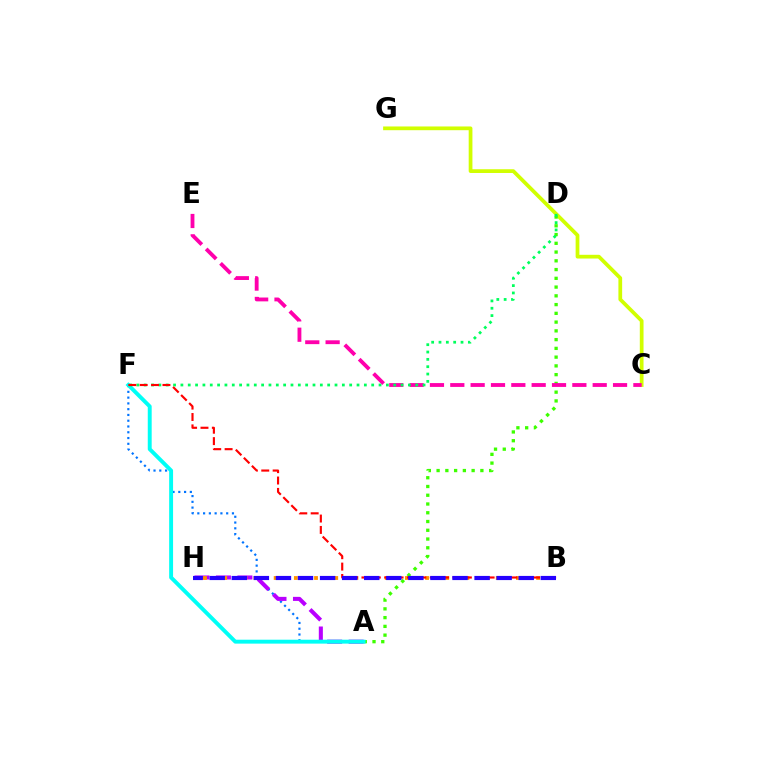{('C', 'G'): [{'color': '#d1ff00', 'line_style': 'solid', 'thickness': 2.69}], ('A', 'F'): [{'color': '#0074ff', 'line_style': 'dotted', 'thickness': 1.57}, {'color': '#00fff6', 'line_style': 'solid', 'thickness': 2.82}], ('A', 'D'): [{'color': '#3dff00', 'line_style': 'dotted', 'thickness': 2.38}], ('A', 'H'): [{'color': '#b900ff', 'line_style': 'dashed', 'thickness': 2.92}], ('C', 'E'): [{'color': '#ff00ac', 'line_style': 'dashed', 'thickness': 2.76}], ('B', 'H'): [{'color': '#ff9400', 'line_style': 'dotted', 'thickness': 2.74}, {'color': '#2500ff', 'line_style': 'dashed', 'thickness': 3.0}], ('D', 'F'): [{'color': '#00ff5c', 'line_style': 'dotted', 'thickness': 1.99}], ('B', 'F'): [{'color': '#ff0000', 'line_style': 'dashed', 'thickness': 1.55}]}